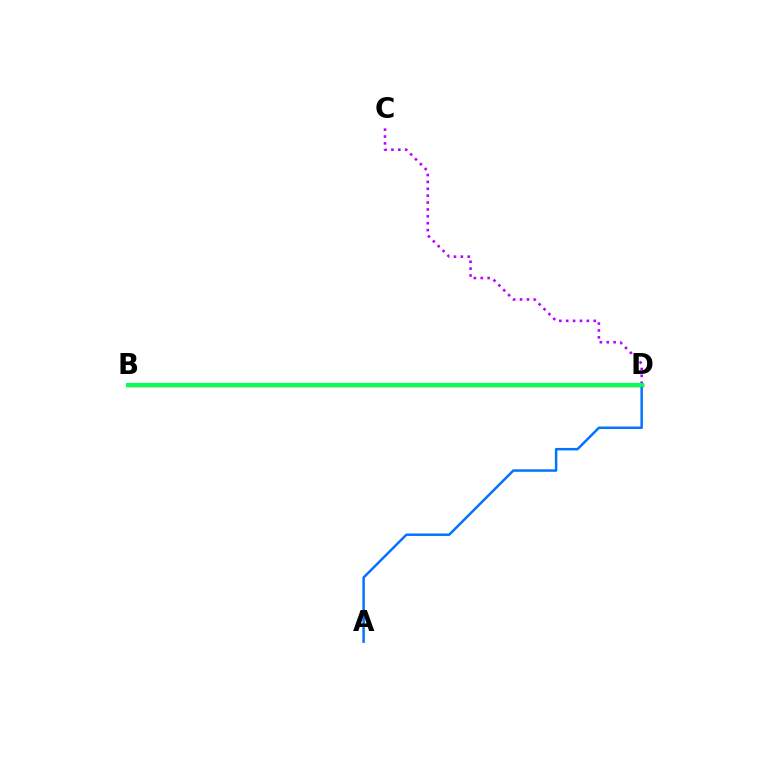{('C', 'D'): [{'color': '#b900ff', 'line_style': 'dotted', 'thickness': 1.87}], ('B', 'D'): [{'color': '#ff0000', 'line_style': 'solid', 'thickness': 2.47}, {'color': '#d1ff00', 'line_style': 'solid', 'thickness': 2.46}, {'color': '#00ff5c', 'line_style': 'solid', 'thickness': 2.94}], ('A', 'D'): [{'color': '#0074ff', 'line_style': 'solid', 'thickness': 1.78}]}